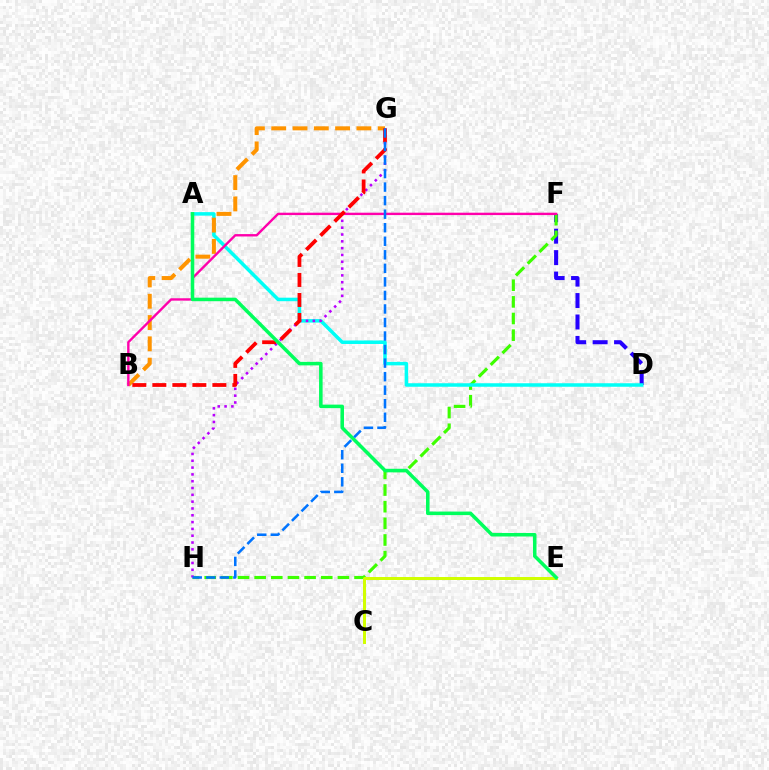{('D', 'F'): [{'color': '#2500ff', 'line_style': 'dashed', 'thickness': 2.91}], ('F', 'H'): [{'color': '#3dff00', 'line_style': 'dashed', 'thickness': 2.26}], ('A', 'D'): [{'color': '#00fff6', 'line_style': 'solid', 'thickness': 2.52}], ('B', 'G'): [{'color': '#ff9400', 'line_style': 'dashed', 'thickness': 2.89}, {'color': '#ff0000', 'line_style': 'dashed', 'thickness': 2.72}], ('B', 'F'): [{'color': '#ff00ac', 'line_style': 'solid', 'thickness': 1.72}], ('C', 'E'): [{'color': '#d1ff00', 'line_style': 'solid', 'thickness': 2.15}], ('G', 'H'): [{'color': '#b900ff', 'line_style': 'dotted', 'thickness': 1.85}, {'color': '#0074ff', 'line_style': 'dashed', 'thickness': 1.84}], ('A', 'E'): [{'color': '#00ff5c', 'line_style': 'solid', 'thickness': 2.55}]}